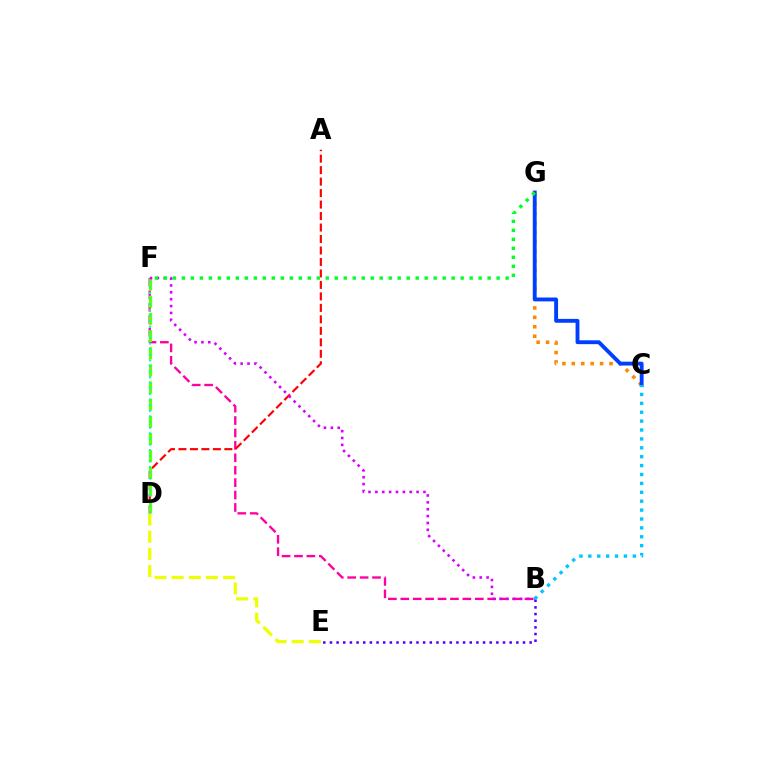{('B', 'E'): [{'color': '#4f00ff', 'line_style': 'dotted', 'thickness': 1.81}], ('B', 'F'): [{'color': '#ff00a0', 'line_style': 'dashed', 'thickness': 1.69}, {'color': '#d600ff', 'line_style': 'dotted', 'thickness': 1.87}], ('D', 'E'): [{'color': '#eeff00', 'line_style': 'dashed', 'thickness': 2.33}], ('C', 'G'): [{'color': '#ff8800', 'line_style': 'dotted', 'thickness': 2.56}, {'color': '#003fff', 'line_style': 'solid', 'thickness': 2.78}], ('A', 'D'): [{'color': '#ff0000', 'line_style': 'dashed', 'thickness': 1.56}], ('D', 'F'): [{'color': '#66ff00', 'line_style': 'dashed', 'thickness': 2.33}, {'color': '#00ffaf', 'line_style': 'dotted', 'thickness': 1.53}], ('B', 'C'): [{'color': '#00c7ff', 'line_style': 'dotted', 'thickness': 2.42}], ('F', 'G'): [{'color': '#00ff27', 'line_style': 'dotted', 'thickness': 2.44}]}